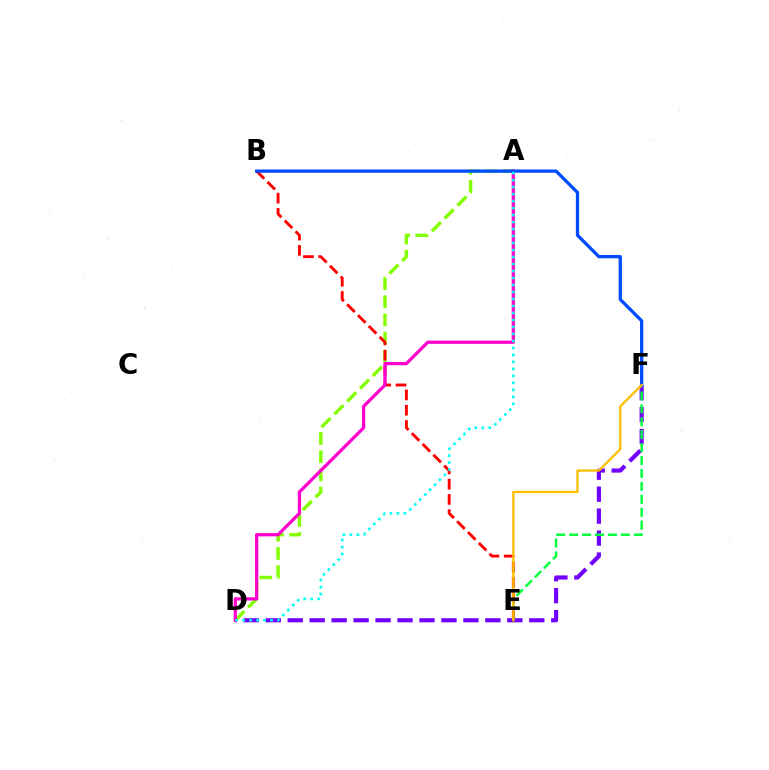{('D', 'F'): [{'color': '#7200ff', 'line_style': 'dashed', 'thickness': 2.98}], ('A', 'D'): [{'color': '#84ff00', 'line_style': 'dashed', 'thickness': 2.47}, {'color': '#ff00cf', 'line_style': 'solid', 'thickness': 2.34}, {'color': '#00fff6', 'line_style': 'dotted', 'thickness': 1.9}], ('E', 'F'): [{'color': '#00ff39', 'line_style': 'dashed', 'thickness': 1.76}, {'color': '#ffbd00', 'line_style': 'solid', 'thickness': 1.64}], ('B', 'E'): [{'color': '#ff0000', 'line_style': 'dashed', 'thickness': 2.08}], ('B', 'F'): [{'color': '#004bff', 'line_style': 'solid', 'thickness': 2.36}]}